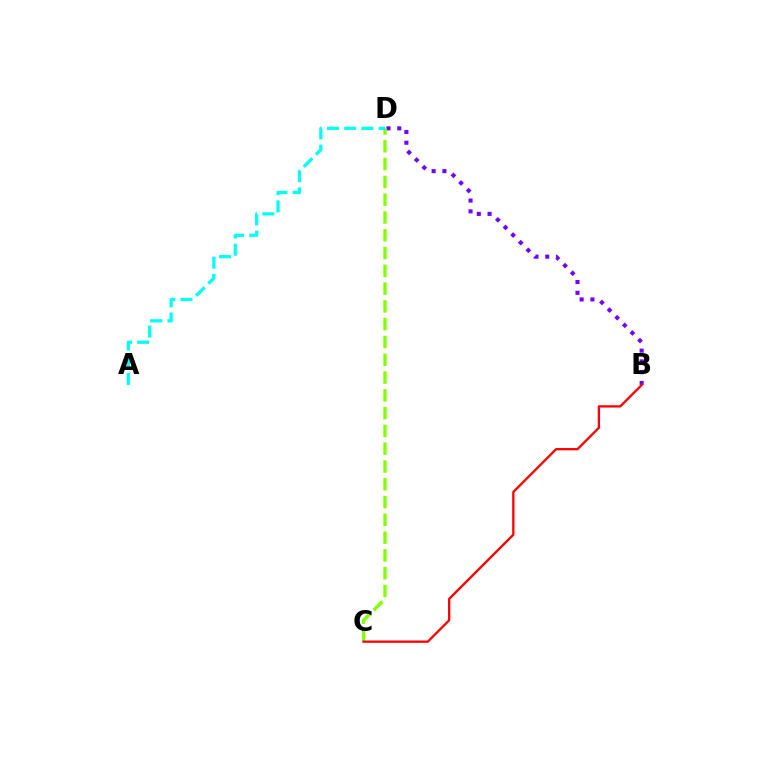{('B', 'D'): [{'color': '#7200ff', 'line_style': 'dotted', 'thickness': 2.93}], ('C', 'D'): [{'color': '#84ff00', 'line_style': 'dashed', 'thickness': 2.42}], ('A', 'D'): [{'color': '#00fff6', 'line_style': 'dashed', 'thickness': 2.34}], ('B', 'C'): [{'color': '#ff0000', 'line_style': 'solid', 'thickness': 1.66}]}